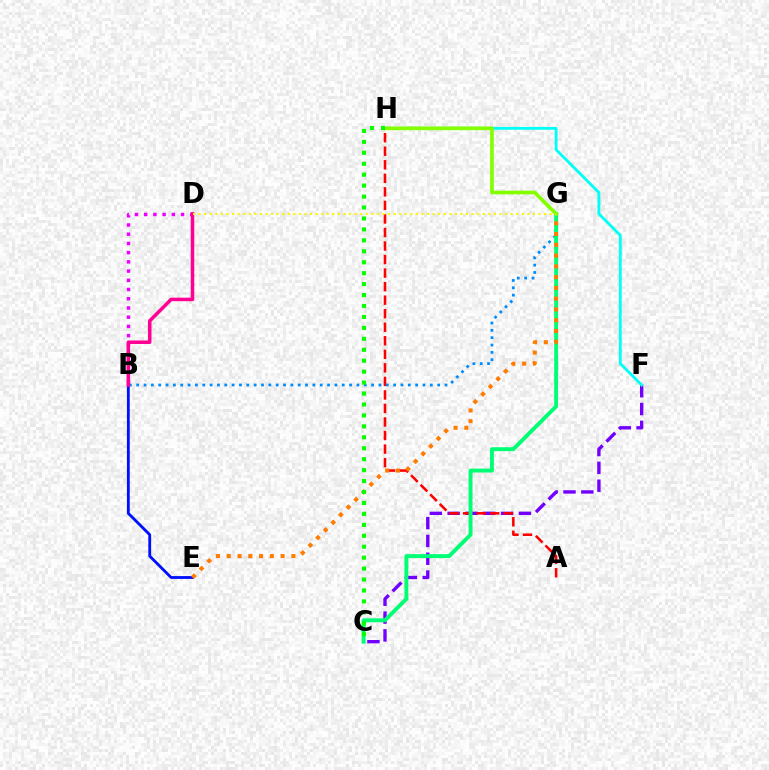{('C', 'F'): [{'color': '#7200ff', 'line_style': 'dashed', 'thickness': 2.42}], ('A', 'H'): [{'color': '#ff0000', 'line_style': 'dashed', 'thickness': 1.84}], ('B', 'D'): [{'color': '#ee00ff', 'line_style': 'dotted', 'thickness': 2.5}, {'color': '#ff0094', 'line_style': 'solid', 'thickness': 2.53}], ('B', 'G'): [{'color': '#008cff', 'line_style': 'dotted', 'thickness': 1.99}], ('F', 'H'): [{'color': '#00fff6', 'line_style': 'solid', 'thickness': 2.04}], ('C', 'G'): [{'color': '#00ff74', 'line_style': 'solid', 'thickness': 2.81}], ('B', 'E'): [{'color': '#0010ff', 'line_style': 'solid', 'thickness': 2.03}], ('E', 'G'): [{'color': '#ff7c00', 'line_style': 'dotted', 'thickness': 2.93}], ('G', 'H'): [{'color': '#84ff00', 'line_style': 'solid', 'thickness': 2.67}], ('C', 'H'): [{'color': '#08ff00', 'line_style': 'dotted', 'thickness': 2.97}], ('D', 'G'): [{'color': '#fcf500', 'line_style': 'dotted', 'thickness': 1.51}]}